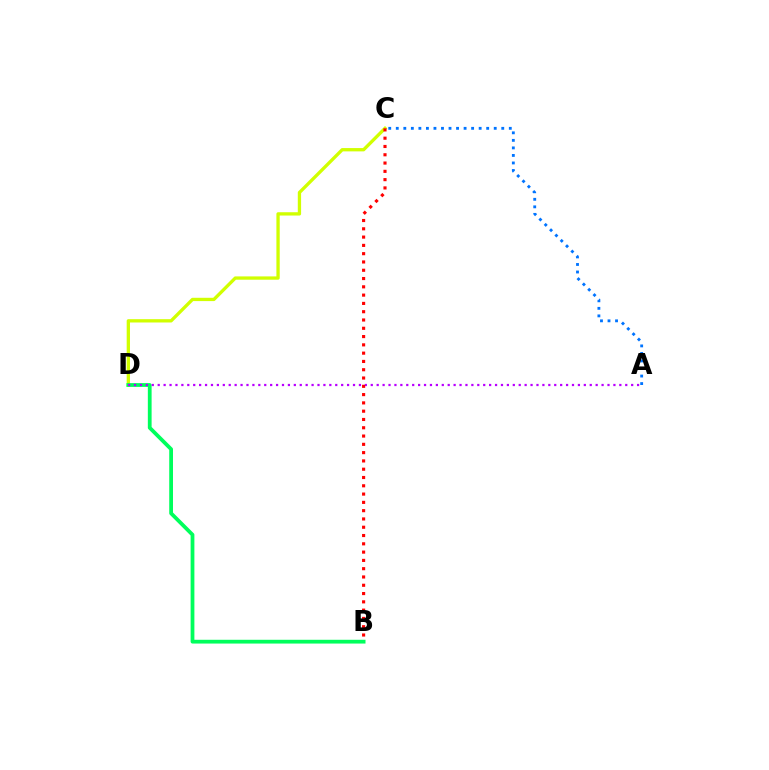{('C', 'D'): [{'color': '#d1ff00', 'line_style': 'solid', 'thickness': 2.38}], ('B', 'D'): [{'color': '#00ff5c', 'line_style': 'solid', 'thickness': 2.72}], ('A', 'C'): [{'color': '#0074ff', 'line_style': 'dotted', 'thickness': 2.05}], ('A', 'D'): [{'color': '#b900ff', 'line_style': 'dotted', 'thickness': 1.61}], ('B', 'C'): [{'color': '#ff0000', 'line_style': 'dotted', 'thickness': 2.25}]}